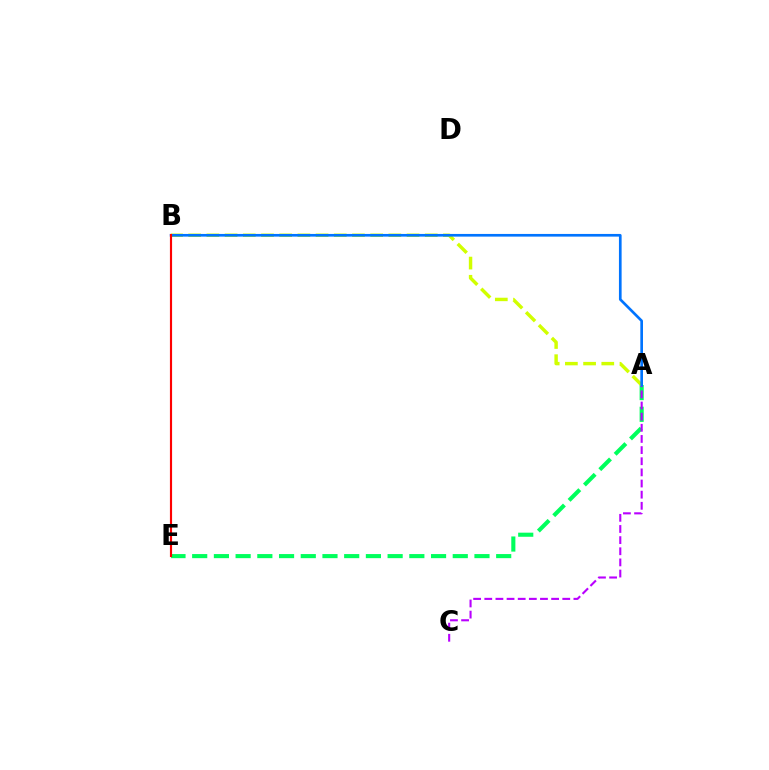{('A', 'E'): [{'color': '#00ff5c', 'line_style': 'dashed', 'thickness': 2.95}], ('A', 'C'): [{'color': '#b900ff', 'line_style': 'dashed', 'thickness': 1.51}], ('A', 'B'): [{'color': '#d1ff00', 'line_style': 'dashed', 'thickness': 2.47}, {'color': '#0074ff', 'line_style': 'solid', 'thickness': 1.92}], ('B', 'E'): [{'color': '#ff0000', 'line_style': 'solid', 'thickness': 1.55}]}